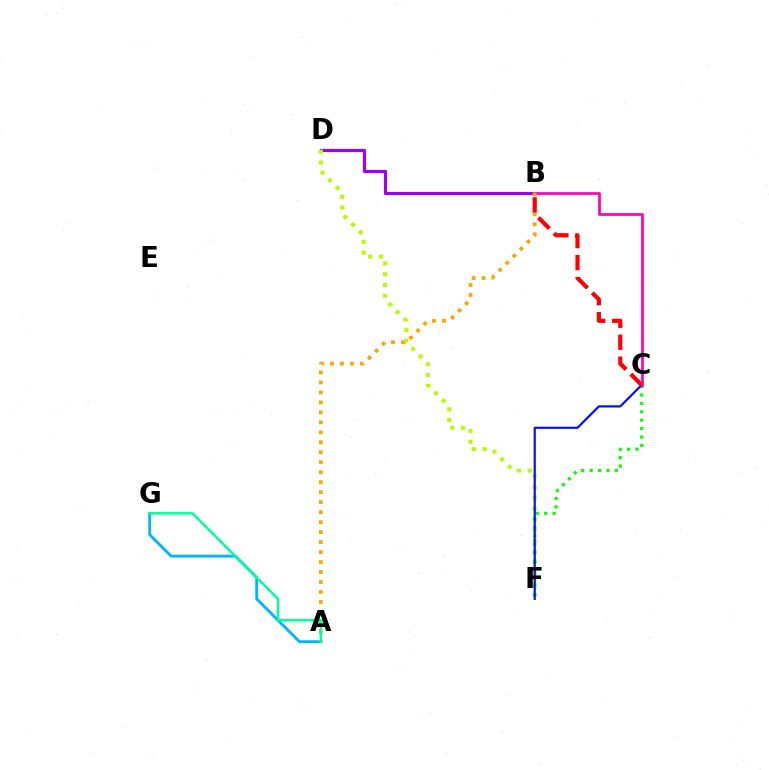{('B', 'D'): [{'color': '#9b00ff', 'line_style': 'solid', 'thickness': 2.28}], ('D', 'F'): [{'color': '#b3ff00', 'line_style': 'dotted', 'thickness': 2.93}], ('A', 'G'): [{'color': '#00b5ff', 'line_style': 'solid', 'thickness': 2.03}, {'color': '#00ff9d', 'line_style': 'solid', 'thickness': 1.79}], ('C', 'F'): [{'color': '#08ff00', 'line_style': 'dotted', 'thickness': 2.28}, {'color': '#0010ff', 'line_style': 'solid', 'thickness': 1.57}], ('B', 'C'): [{'color': '#ff00bd', 'line_style': 'solid', 'thickness': 1.96}, {'color': '#ff0000', 'line_style': 'dashed', 'thickness': 2.99}], ('A', 'B'): [{'color': '#ffa500', 'line_style': 'dotted', 'thickness': 2.71}]}